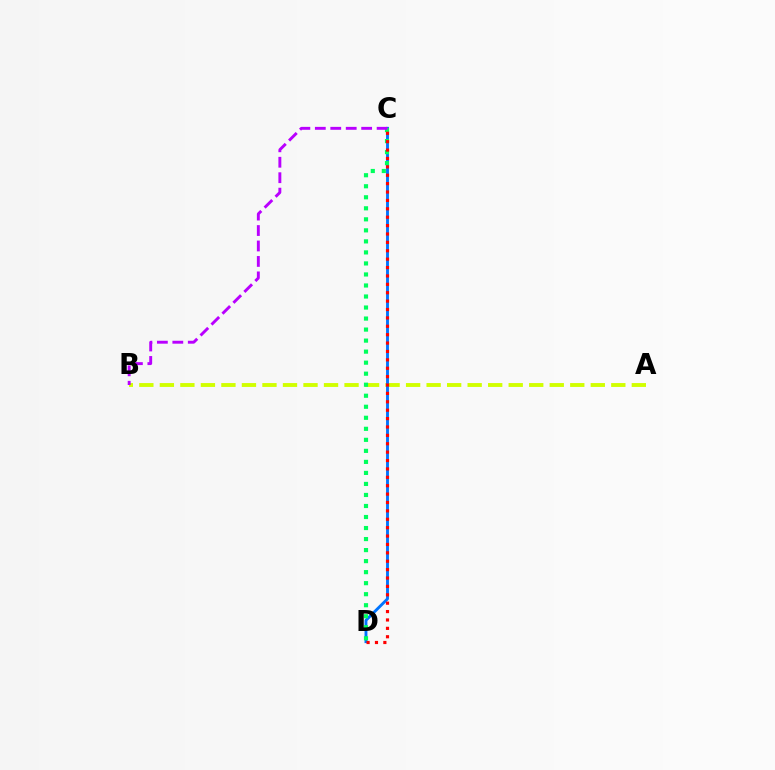{('A', 'B'): [{'color': '#d1ff00', 'line_style': 'dashed', 'thickness': 2.79}], ('C', 'D'): [{'color': '#0074ff', 'line_style': 'solid', 'thickness': 2.07}, {'color': '#00ff5c', 'line_style': 'dotted', 'thickness': 3.0}, {'color': '#ff0000', 'line_style': 'dotted', 'thickness': 2.28}], ('B', 'C'): [{'color': '#b900ff', 'line_style': 'dashed', 'thickness': 2.1}]}